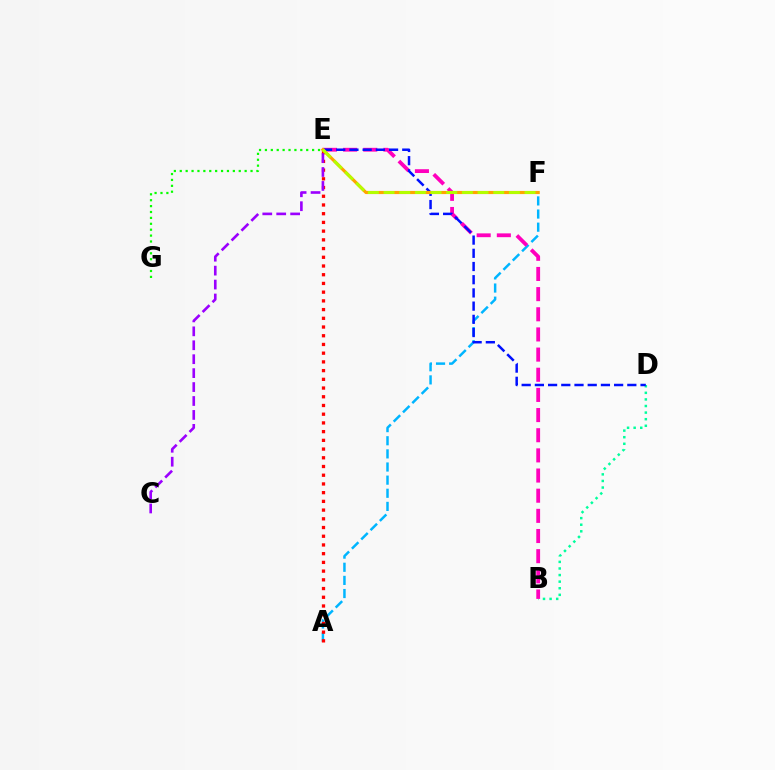{('B', 'D'): [{'color': '#00ff9d', 'line_style': 'dotted', 'thickness': 1.79}], ('A', 'F'): [{'color': '#00b5ff', 'line_style': 'dashed', 'thickness': 1.78}], ('A', 'E'): [{'color': '#ff0000', 'line_style': 'dotted', 'thickness': 2.37}], ('E', 'G'): [{'color': '#08ff00', 'line_style': 'dotted', 'thickness': 1.6}], ('B', 'E'): [{'color': '#ff00bd', 'line_style': 'dashed', 'thickness': 2.74}], ('D', 'E'): [{'color': '#0010ff', 'line_style': 'dashed', 'thickness': 1.79}], ('C', 'E'): [{'color': '#9b00ff', 'line_style': 'dashed', 'thickness': 1.89}], ('E', 'F'): [{'color': '#ffa500', 'line_style': 'solid', 'thickness': 2.27}, {'color': '#b3ff00', 'line_style': 'dashed', 'thickness': 2.13}]}